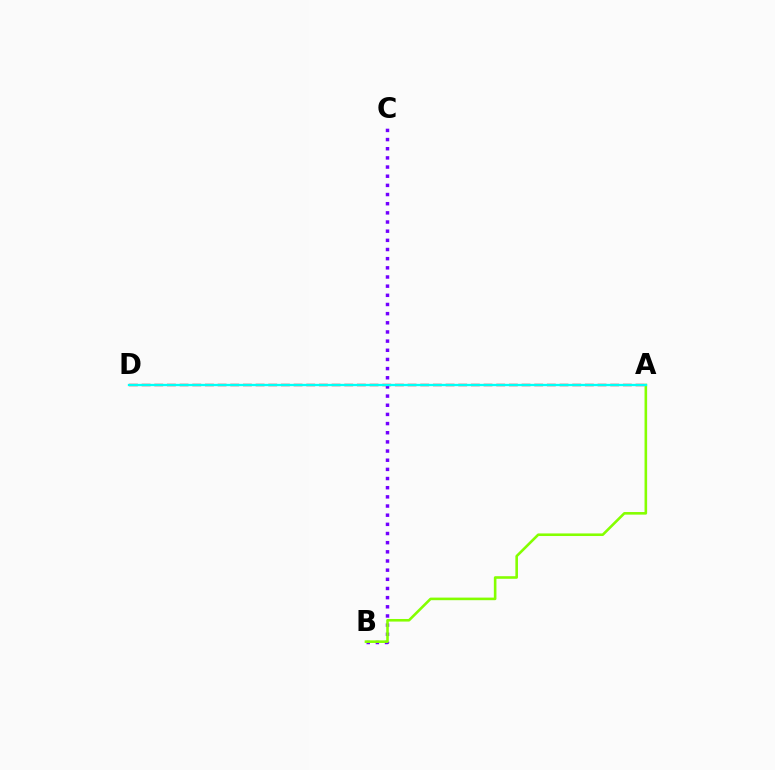{('A', 'D'): [{'color': '#ff0000', 'line_style': 'dashed', 'thickness': 1.72}, {'color': '#00fff6', 'line_style': 'solid', 'thickness': 1.66}], ('B', 'C'): [{'color': '#7200ff', 'line_style': 'dotted', 'thickness': 2.49}], ('A', 'B'): [{'color': '#84ff00', 'line_style': 'solid', 'thickness': 1.87}]}